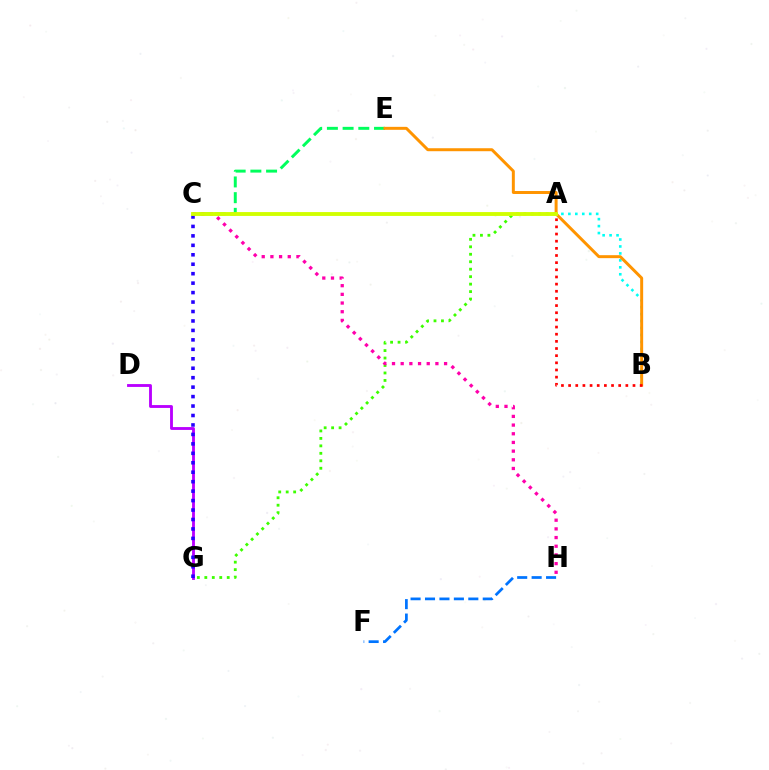{('D', 'G'): [{'color': '#b900ff', 'line_style': 'solid', 'thickness': 2.05}], ('A', 'B'): [{'color': '#00fff6', 'line_style': 'dotted', 'thickness': 1.89}, {'color': '#ff0000', 'line_style': 'dotted', 'thickness': 1.94}], ('A', 'G'): [{'color': '#3dff00', 'line_style': 'dotted', 'thickness': 2.03}], ('C', 'E'): [{'color': '#00ff5c', 'line_style': 'dashed', 'thickness': 2.13}], ('B', 'E'): [{'color': '#ff9400', 'line_style': 'solid', 'thickness': 2.14}], ('C', 'H'): [{'color': '#ff00ac', 'line_style': 'dotted', 'thickness': 2.36}], ('C', 'G'): [{'color': '#2500ff', 'line_style': 'dotted', 'thickness': 2.57}], ('A', 'C'): [{'color': '#d1ff00', 'line_style': 'solid', 'thickness': 2.78}], ('F', 'H'): [{'color': '#0074ff', 'line_style': 'dashed', 'thickness': 1.96}]}